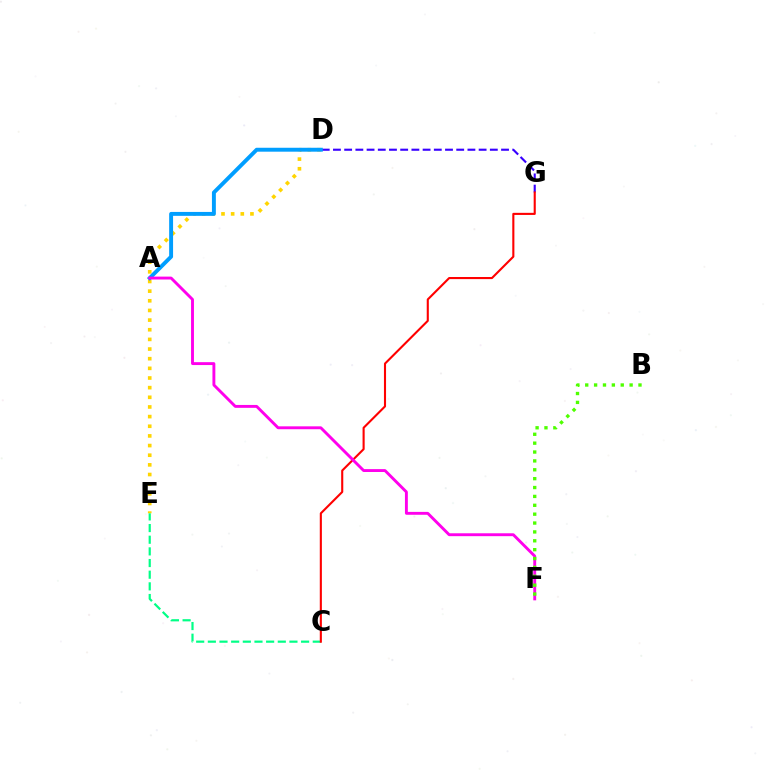{('D', 'G'): [{'color': '#3700ff', 'line_style': 'dashed', 'thickness': 1.52}], ('D', 'E'): [{'color': '#ffd500', 'line_style': 'dotted', 'thickness': 2.62}], ('C', 'E'): [{'color': '#00ff86', 'line_style': 'dashed', 'thickness': 1.58}], ('A', 'D'): [{'color': '#009eff', 'line_style': 'solid', 'thickness': 2.82}], ('C', 'G'): [{'color': '#ff0000', 'line_style': 'solid', 'thickness': 1.52}], ('A', 'F'): [{'color': '#ff00ed', 'line_style': 'solid', 'thickness': 2.08}], ('B', 'F'): [{'color': '#4fff00', 'line_style': 'dotted', 'thickness': 2.41}]}